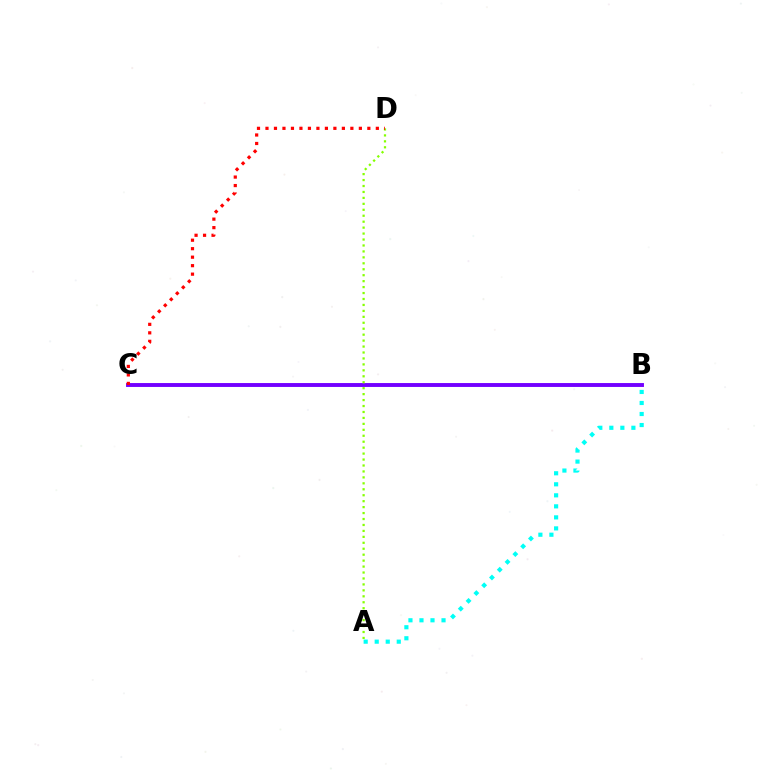{('B', 'C'): [{'color': '#7200ff', 'line_style': 'solid', 'thickness': 2.81}], ('A', 'B'): [{'color': '#00fff6', 'line_style': 'dotted', 'thickness': 3.0}], ('A', 'D'): [{'color': '#84ff00', 'line_style': 'dotted', 'thickness': 1.62}], ('C', 'D'): [{'color': '#ff0000', 'line_style': 'dotted', 'thickness': 2.31}]}